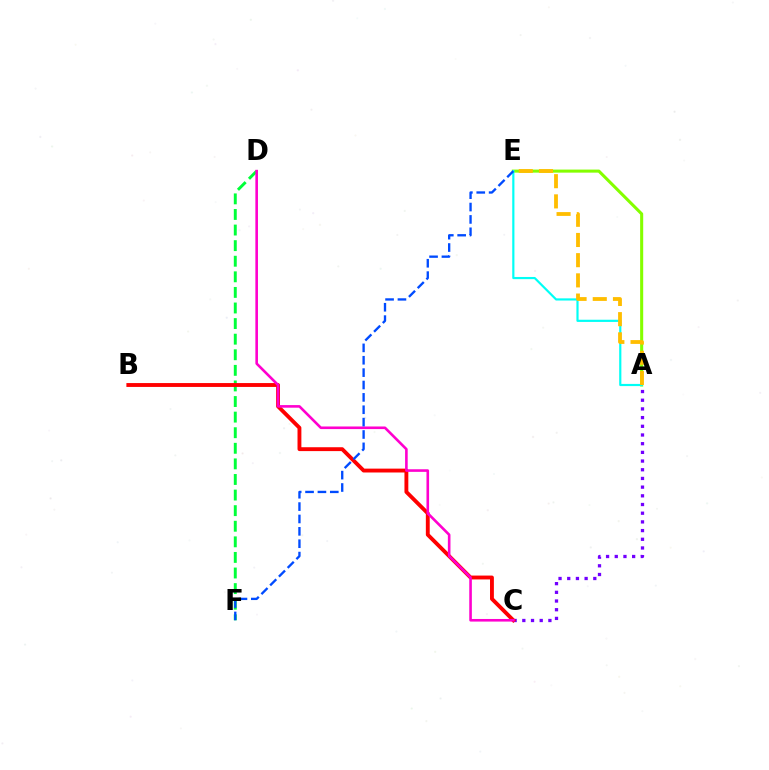{('D', 'F'): [{'color': '#00ff39', 'line_style': 'dashed', 'thickness': 2.12}], ('A', 'C'): [{'color': '#7200ff', 'line_style': 'dotted', 'thickness': 2.36}], ('A', 'E'): [{'color': '#84ff00', 'line_style': 'solid', 'thickness': 2.2}, {'color': '#00fff6', 'line_style': 'solid', 'thickness': 1.57}, {'color': '#ffbd00', 'line_style': 'dashed', 'thickness': 2.74}], ('B', 'C'): [{'color': '#ff0000', 'line_style': 'solid', 'thickness': 2.79}], ('C', 'D'): [{'color': '#ff00cf', 'line_style': 'solid', 'thickness': 1.88}], ('E', 'F'): [{'color': '#004bff', 'line_style': 'dashed', 'thickness': 1.68}]}